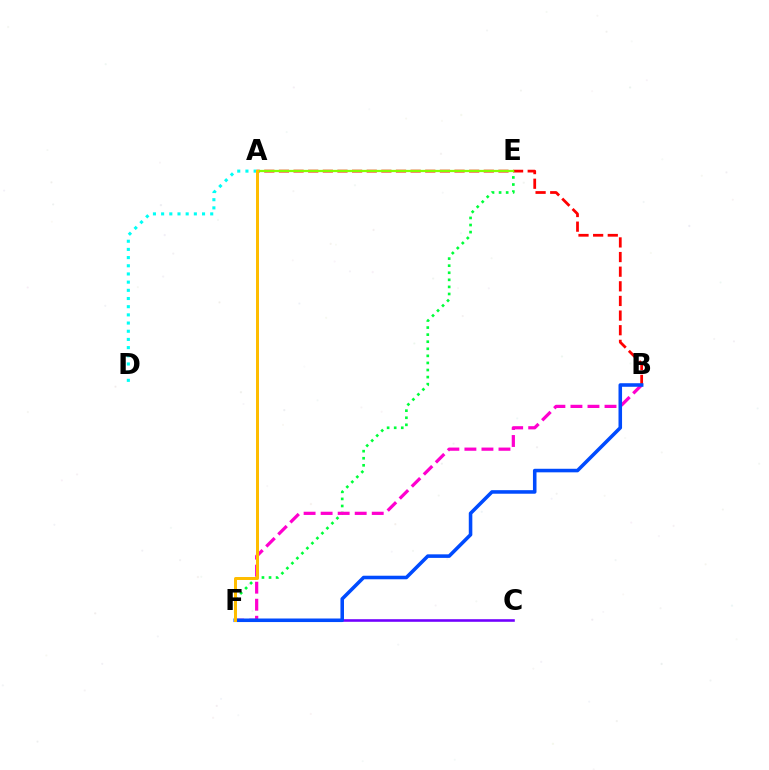{('A', 'B'): [{'color': '#ff0000', 'line_style': 'dashed', 'thickness': 1.99}], ('E', 'F'): [{'color': '#00ff39', 'line_style': 'dotted', 'thickness': 1.92}], ('A', 'E'): [{'color': '#84ff00', 'line_style': 'solid', 'thickness': 1.62}], ('B', 'F'): [{'color': '#ff00cf', 'line_style': 'dashed', 'thickness': 2.31}, {'color': '#004bff', 'line_style': 'solid', 'thickness': 2.56}], ('C', 'F'): [{'color': '#7200ff', 'line_style': 'solid', 'thickness': 1.87}], ('A', 'D'): [{'color': '#00fff6', 'line_style': 'dotted', 'thickness': 2.22}], ('A', 'F'): [{'color': '#ffbd00', 'line_style': 'solid', 'thickness': 2.16}]}